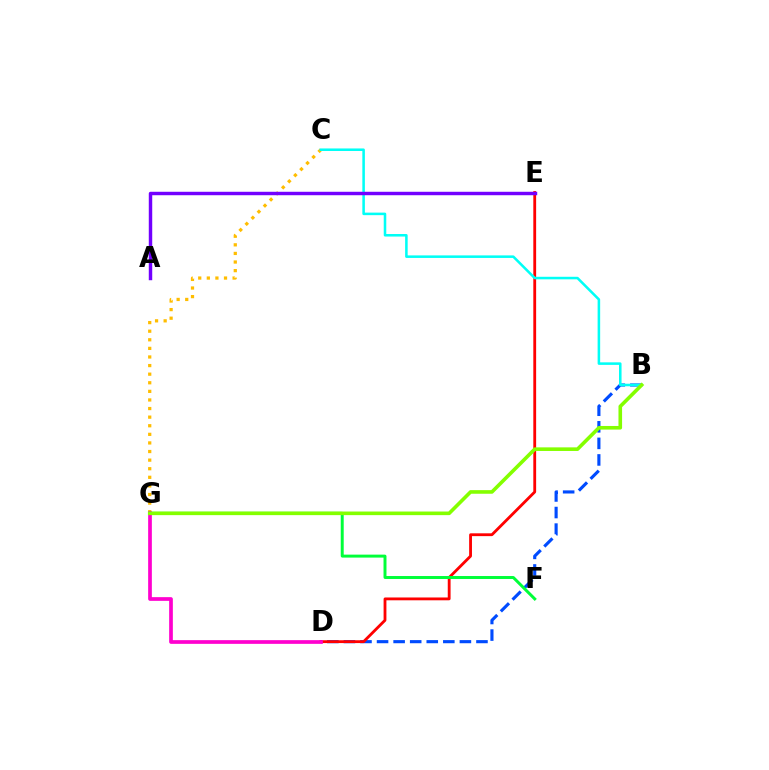{('B', 'D'): [{'color': '#004bff', 'line_style': 'dashed', 'thickness': 2.25}], ('D', 'E'): [{'color': '#ff0000', 'line_style': 'solid', 'thickness': 2.03}], ('C', 'G'): [{'color': '#ffbd00', 'line_style': 'dotted', 'thickness': 2.34}], ('D', 'G'): [{'color': '#ff00cf', 'line_style': 'solid', 'thickness': 2.67}], ('F', 'G'): [{'color': '#00ff39', 'line_style': 'solid', 'thickness': 2.13}], ('B', 'C'): [{'color': '#00fff6', 'line_style': 'solid', 'thickness': 1.83}], ('A', 'E'): [{'color': '#7200ff', 'line_style': 'solid', 'thickness': 2.48}], ('B', 'G'): [{'color': '#84ff00', 'line_style': 'solid', 'thickness': 2.6}]}